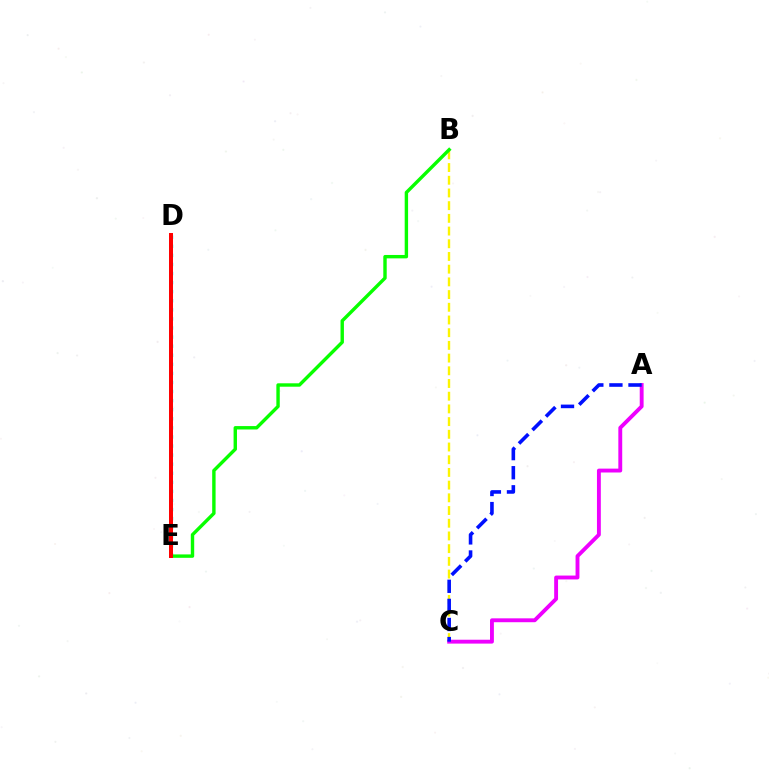{('D', 'E'): [{'color': '#00fff6', 'line_style': 'dotted', 'thickness': 2.47}, {'color': '#ff0000', 'line_style': 'solid', 'thickness': 2.87}], ('B', 'C'): [{'color': '#fcf500', 'line_style': 'dashed', 'thickness': 1.73}], ('A', 'C'): [{'color': '#ee00ff', 'line_style': 'solid', 'thickness': 2.79}, {'color': '#0010ff', 'line_style': 'dashed', 'thickness': 2.59}], ('B', 'E'): [{'color': '#08ff00', 'line_style': 'solid', 'thickness': 2.45}]}